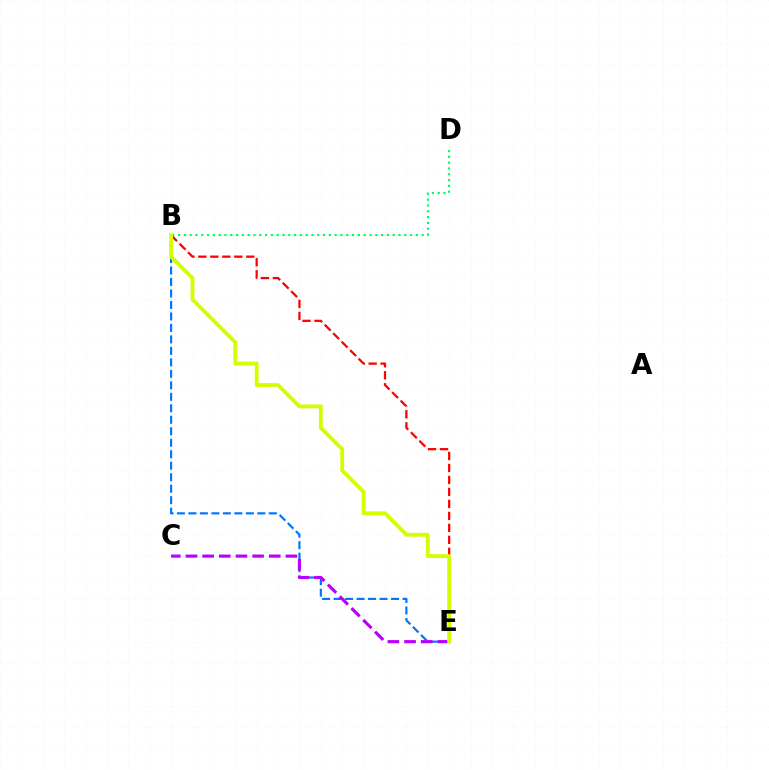{('B', 'E'): [{'color': '#0074ff', 'line_style': 'dashed', 'thickness': 1.56}, {'color': '#ff0000', 'line_style': 'dashed', 'thickness': 1.63}, {'color': '#d1ff00', 'line_style': 'solid', 'thickness': 2.77}], ('B', 'D'): [{'color': '#00ff5c', 'line_style': 'dotted', 'thickness': 1.58}], ('C', 'E'): [{'color': '#b900ff', 'line_style': 'dashed', 'thickness': 2.26}]}